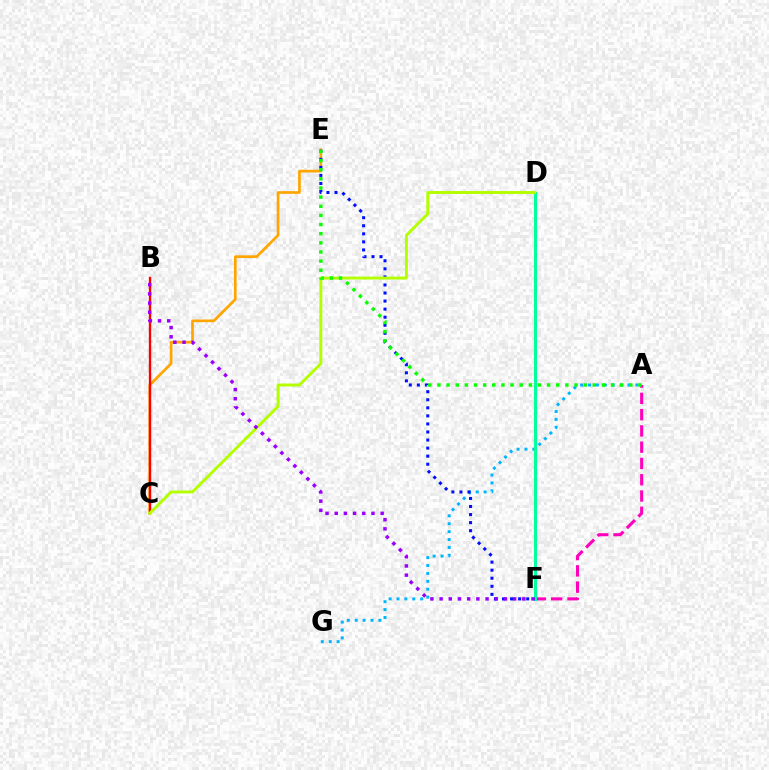{('A', 'F'): [{'color': '#ff00bd', 'line_style': 'dashed', 'thickness': 2.21}], ('C', 'E'): [{'color': '#ffa500', 'line_style': 'solid', 'thickness': 1.94}], ('A', 'G'): [{'color': '#00b5ff', 'line_style': 'dotted', 'thickness': 2.15}], ('D', 'F'): [{'color': '#00ff9d', 'line_style': 'solid', 'thickness': 2.21}], ('B', 'C'): [{'color': '#ff0000', 'line_style': 'solid', 'thickness': 1.69}], ('E', 'F'): [{'color': '#0010ff', 'line_style': 'dotted', 'thickness': 2.19}], ('C', 'D'): [{'color': '#b3ff00', 'line_style': 'solid', 'thickness': 2.11}], ('A', 'E'): [{'color': '#08ff00', 'line_style': 'dotted', 'thickness': 2.48}], ('B', 'F'): [{'color': '#9b00ff', 'line_style': 'dotted', 'thickness': 2.5}]}